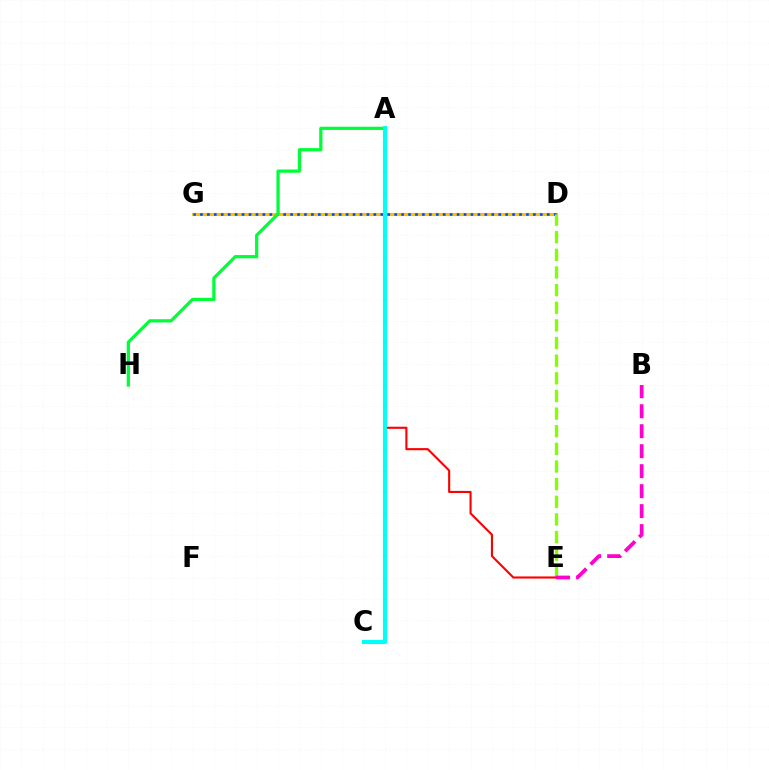{('D', 'G'): [{'color': '#ffbd00', 'line_style': 'solid', 'thickness': 2.22}, {'color': '#004bff', 'line_style': 'dotted', 'thickness': 1.88}], ('D', 'E'): [{'color': '#84ff00', 'line_style': 'dashed', 'thickness': 2.4}], ('A', 'H'): [{'color': '#00ff39', 'line_style': 'solid', 'thickness': 2.33}], ('A', 'E'): [{'color': '#ff0000', 'line_style': 'solid', 'thickness': 1.52}], ('A', 'C'): [{'color': '#7200ff', 'line_style': 'solid', 'thickness': 1.76}, {'color': '#00fff6', 'line_style': 'solid', 'thickness': 2.96}], ('B', 'E'): [{'color': '#ff00cf', 'line_style': 'dashed', 'thickness': 2.71}]}